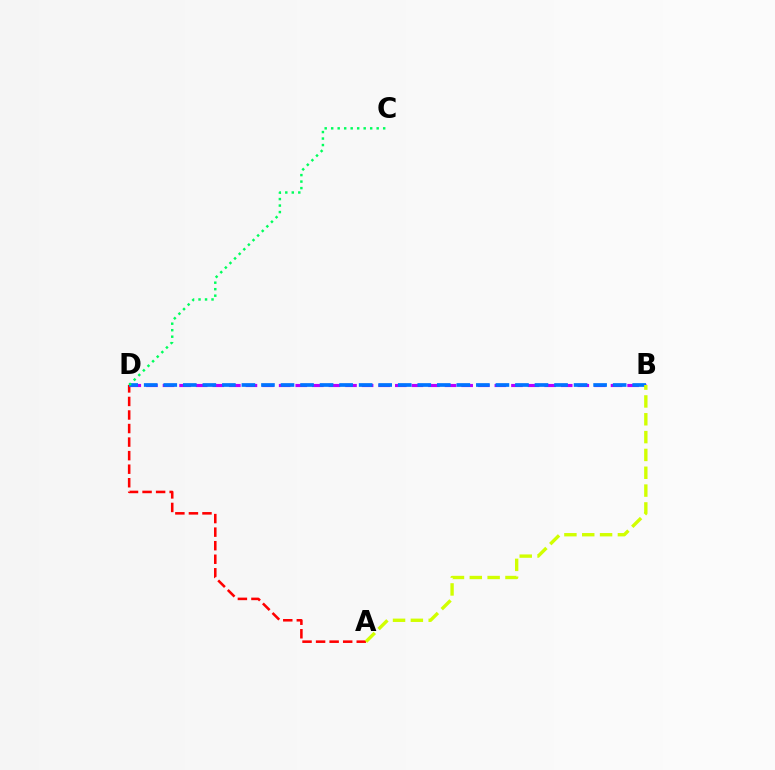{('A', 'D'): [{'color': '#ff0000', 'line_style': 'dashed', 'thickness': 1.84}], ('B', 'D'): [{'color': '#b900ff', 'line_style': 'dashed', 'thickness': 2.25}, {'color': '#0074ff', 'line_style': 'dashed', 'thickness': 2.65}], ('A', 'B'): [{'color': '#d1ff00', 'line_style': 'dashed', 'thickness': 2.42}], ('C', 'D'): [{'color': '#00ff5c', 'line_style': 'dotted', 'thickness': 1.77}]}